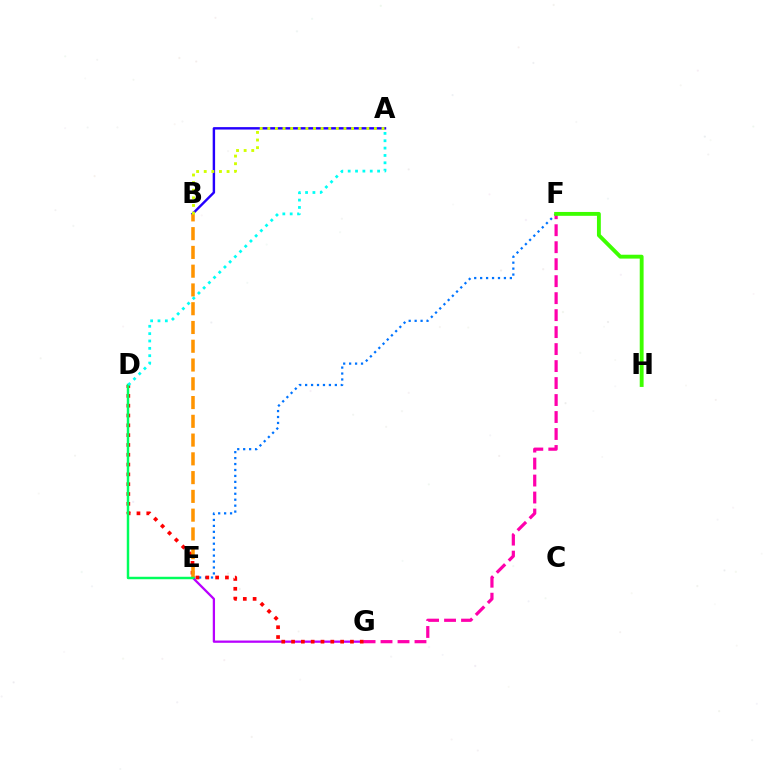{('E', 'G'): [{'color': '#b900ff', 'line_style': 'solid', 'thickness': 1.63}], ('E', 'F'): [{'color': '#0074ff', 'line_style': 'dotted', 'thickness': 1.62}], ('F', 'G'): [{'color': '#ff00ac', 'line_style': 'dashed', 'thickness': 2.31}], ('A', 'B'): [{'color': '#2500ff', 'line_style': 'solid', 'thickness': 1.75}, {'color': '#d1ff00', 'line_style': 'dotted', 'thickness': 2.07}], ('D', 'G'): [{'color': '#ff0000', 'line_style': 'dotted', 'thickness': 2.67}], ('B', 'E'): [{'color': '#ff9400', 'line_style': 'dashed', 'thickness': 2.55}], ('D', 'E'): [{'color': '#00ff5c', 'line_style': 'solid', 'thickness': 1.76}], ('A', 'D'): [{'color': '#00fff6', 'line_style': 'dotted', 'thickness': 2.0}], ('F', 'H'): [{'color': '#3dff00', 'line_style': 'solid', 'thickness': 2.79}]}